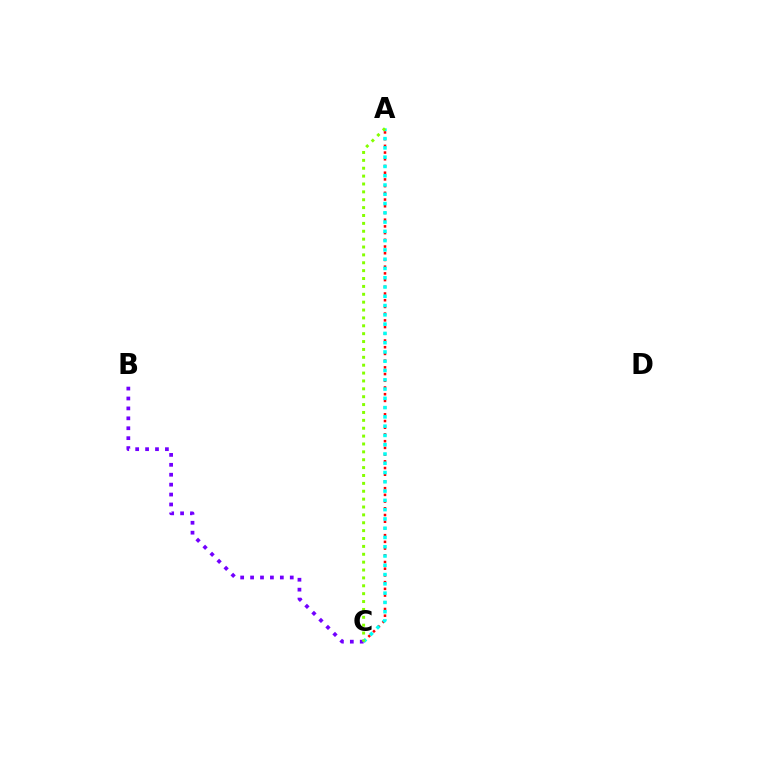{('A', 'C'): [{'color': '#ff0000', 'line_style': 'dotted', 'thickness': 1.82}, {'color': '#00fff6', 'line_style': 'dotted', 'thickness': 2.52}, {'color': '#84ff00', 'line_style': 'dotted', 'thickness': 2.14}], ('B', 'C'): [{'color': '#7200ff', 'line_style': 'dotted', 'thickness': 2.69}]}